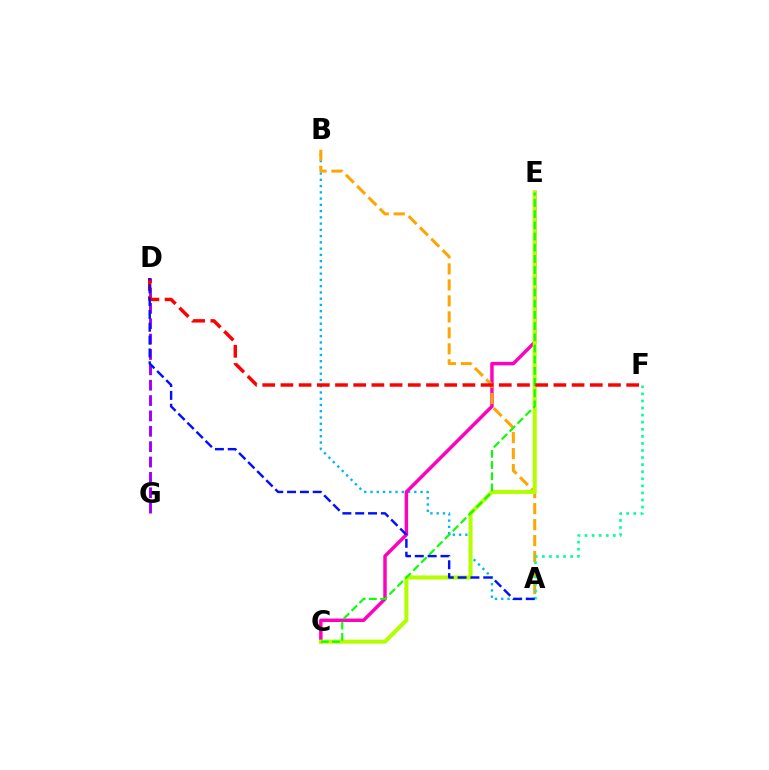{('A', 'B'): [{'color': '#00b5ff', 'line_style': 'dotted', 'thickness': 1.7}, {'color': '#ffa500', 'line_style': 'dashed', 'thickness': 2.17}], ('C', 'E'): [{'color': '#ff00bd', 'line_style': 'solid', 'thickness': 2.49}, {'color': '#b3ff00', 'line_style': 'solid', 'thickness': 2.91}, {'color': '#08ff00', 'line_style': 'dashed', 'thickness': 1.52}], ('D', 'G'): [{'color': '#9b00ff', 'line_style': 'dashed', 'thickness': 2.09}], ('A', 'F'): [{'color': '#00ff9d', 'line_style': 'dotted', 'thickness': 1.92}], ('D', 'F'): [{'color': '#ff0000', 'line_style': 'dashed', 'thickness': 2.47}], ('A', 'D'): [{'color': '#0010ff', 'line_style': 'dashed', 'thickness': 1.74}]}